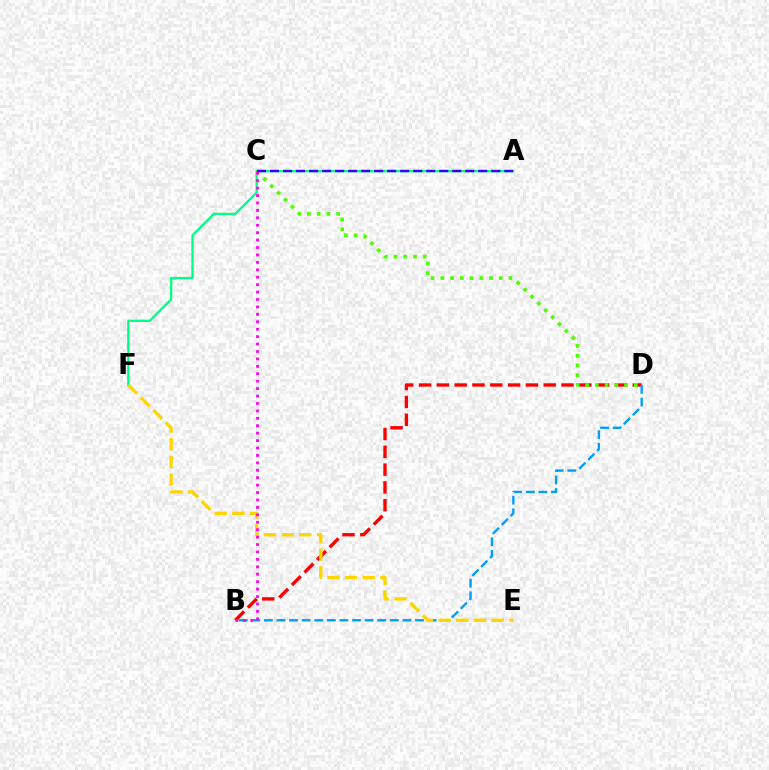{('B', 'D'): [{'color': '#ff0000', 'line_style': 'dashed', 'thickness': 2.42}, {'color': '#009eff', 'line_style': 'dashed', 'thickness': 1.71}], ('A', 'F'): [{'color': '#00ff86', 'line_style': 'solid', 'thickness': 1.66}], ('C', 'D'): [{'color': '#4fff00', 'line_style': 'dotted', 'thickness': 2.65}], ('E', 'F'): [{'color': '#ffd500', 'line_style': 'dashed', 'thickness': 2.4}], ('A', 'C'): [{'color': '#3700ff', 'line_style': 'dashed', 'thickness': 1.77}], ('B', 'C'): [{'color': '#ff00ed', 'line_style': 'dotted', 'thickness': 2.02}]}